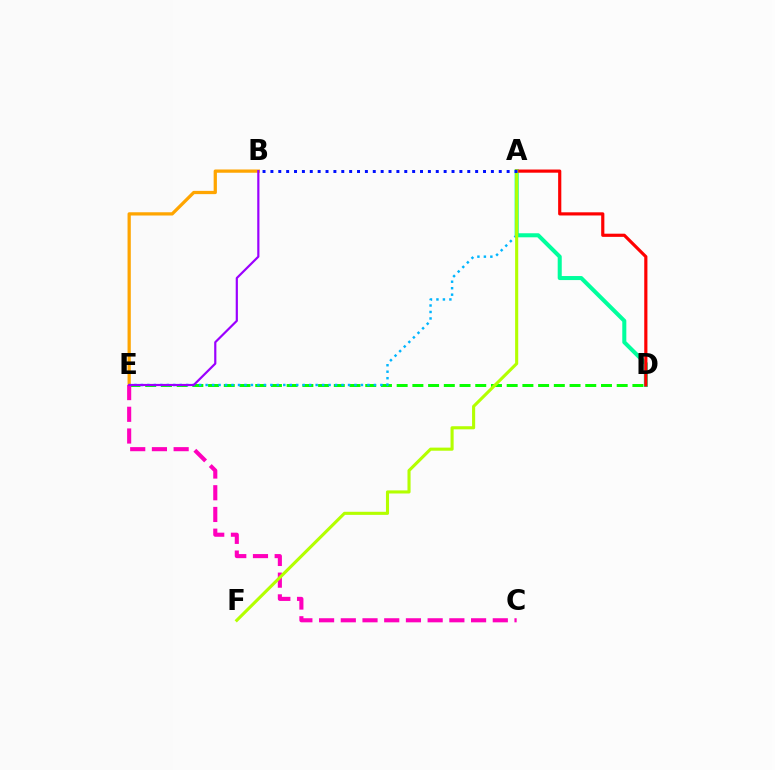{('D', 'E'): [{'color': '#08ff00', 'line_style': 'dashed', 'thickness': 2.14}], ('B', 'E'): [{'color': '#ffa500', 'line_style': 'solid', 'thickness': 2.34}, {'color': '#9b00ff', 'line_style': 'solid', 'thickness': 1.58}], ('A', 'D'): [{'color': '#00ff9d', 'line_style': 'solid', 'thickness': 2.91}, {'color': '#ff0000', 'line_style': 'solid', 'thickness': 2.28}], ('A', 'E'): [{'color': '#00b5ff', 'line_style': 'dotted', 'thickness': 1.76}], ('C', 'E'): [{'color': '#ff00bd', 'line_style': 'dashed', 'thickness': 2.95}], ('A', 'F'): [{'color': '#b3ff00', 'line_style': 'solid', 'thickness': 2.23}], ('A', 'B'): [{'color': '#0010ff', 'line_style': 'dotted', 'thickness': 2.14}]}